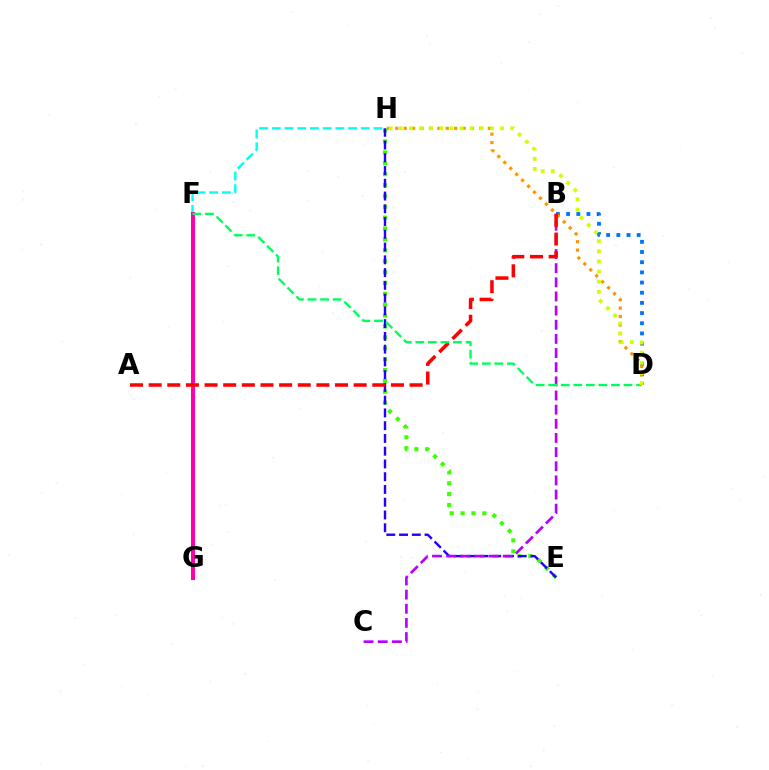{('B', 'D'): [{'color': '#0074ff', 'line_style': 'dotted', 'thickness': 2.76}], ('F', 'H'): [{'color': '#00fff6', 'line_style': 'dashed', 'thickness': 1.73}], ('E', 'H'): [{'color': '#3dff00', 'line_style': 'dotted', 'thickness': 2.96}, {'color': '#2500ff', 'line_style': 'dashed', 'thickness': 1.73}], ('D', 'H'): [{'color': '#ff9400', 'line_style': 'dotted', 'thickness': 2.29}, {'color': '#d1ff00', 'line_style': 'dotted', 'thickness': 2.75}], ('F', 'G'): [{'color': '#ff00ac', 'line_style': 'solid', 'thickness': 2.88}], ('B', 'C'): [{'color': '#b900ff', 'line_style': 'dashed', 'thickness': 1.92}], ('A', 'B'): [{'color': '#ff0000', 'line_style': 'dashed', 'thickness': 2.53}], ('D', 'F'): [{'color': '#00ff5c', 'line_style': 'dashed', 'thickness': 1.7}]}